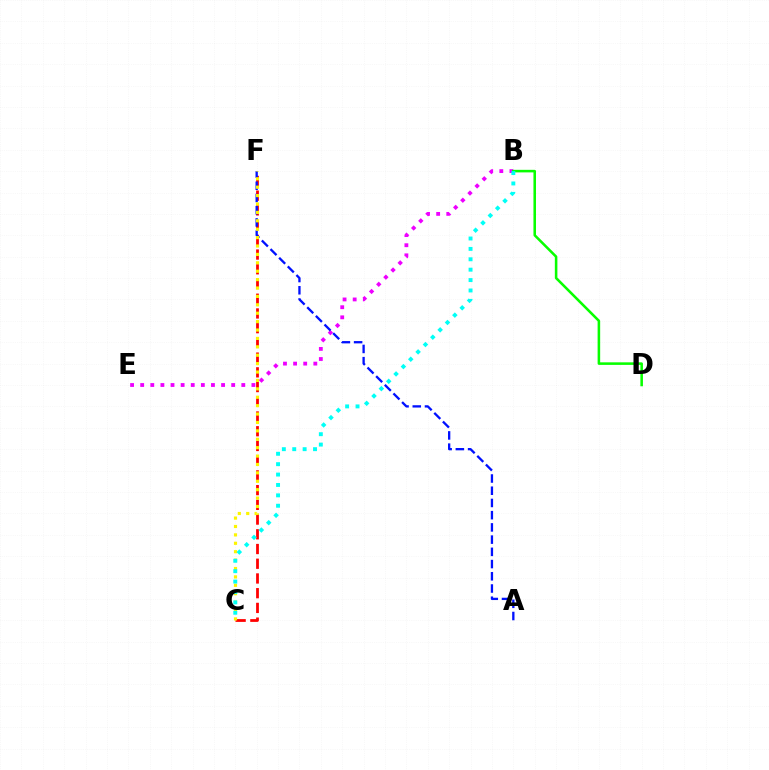{('C', 'F'): [{'color': '#ff0000', 'line_style': 'dashed', 'thickness': 2.0}, {'color': '#fcf500', 'line_style': 'dotted', 'thickness': 2.28}], ('B', 'E'): [{'color': '#ee00ff', 'line_style': 'dotted', 'thickness': 2.75}], ('A', 'F'): [{'color': '#0010ff', 'line_style': 'dashed', 'thickness': 1.66}], ('B', 'D'): [{'color': '#08ff00', 'line_style': 'solid', 'thickness': 1.84}], ('B', 'C'): [{'color': '#00fff6', 'line_style': 'dotted', 'thickness': 2.82}]}